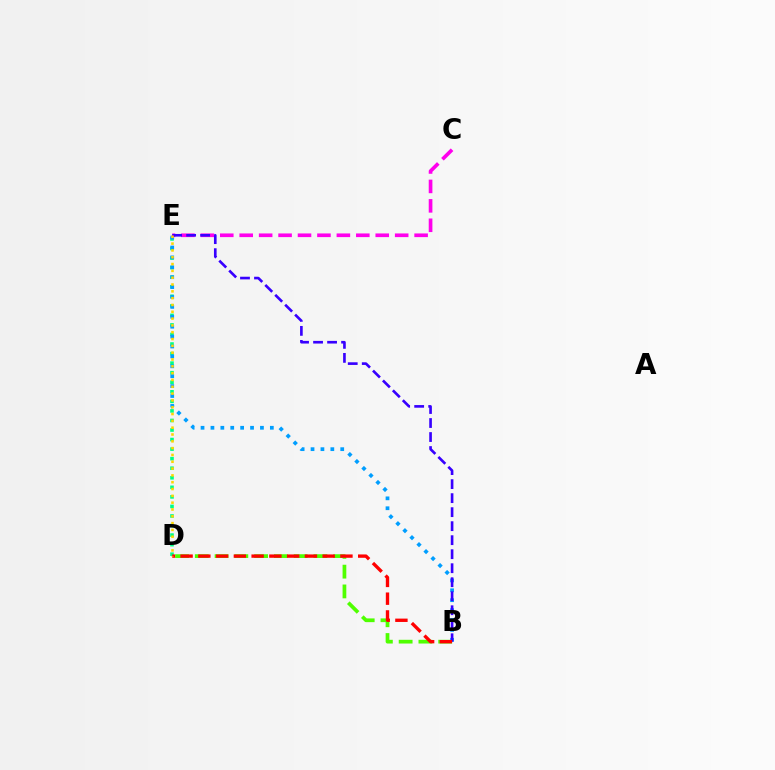{('D', 'E'): [{'color': '#00ff86', 'line_style': 'dotted', 'thickness': 2.6}, {'color': '#ffd500', 'line_style': 'dotted', 'thickness': 1.85}], ('B', 'D'): [{'color': '#4fff00', 'line_style': 'dashed', 'thickness': 2.69}, {'color': '#ff0000', 'line_style': 'dashed', 'thickness': 2.41}], ('B', 'E'): [{'color': '#009eff', 'line_style': 'dotted', 'thickness': 2.69}, {'color': '#3700ff', 'line_style': 'dashed', 'thickness': 1.9}], ('C', 'E'): [{'color': '#ff00ed', 'line_style': 'dashed', 'thickness': 2.64}]}